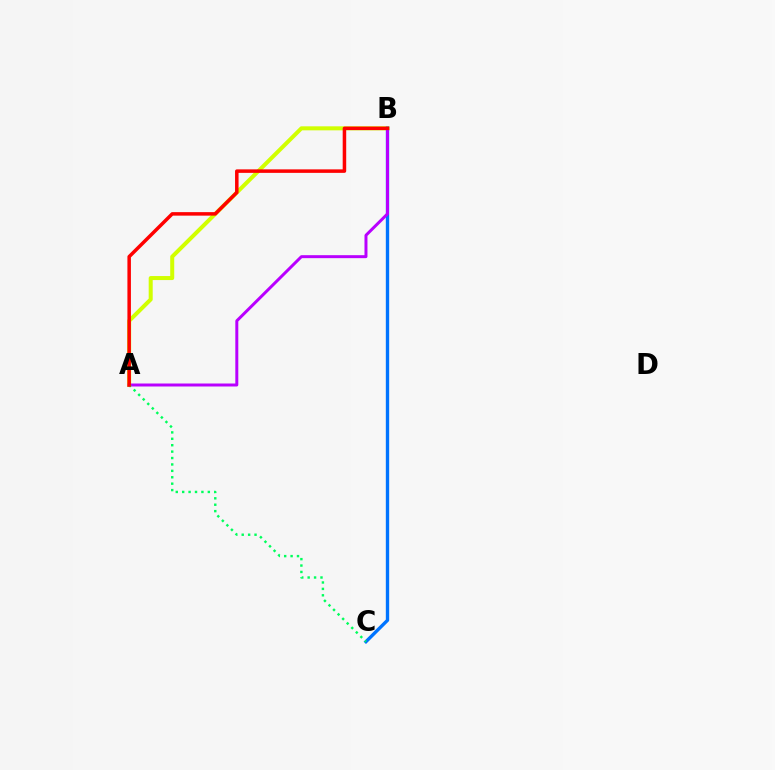{('A', 'B'): [{'color': '#d1ff00', 'line_style': 'solid', 'thickness': 2.89}, {'color': '#b900ff', 'line_style': 'solid', 'thickness': 2.15}, {'color': '#ff0000', 'line_style': 'solid', 'thickness': 2.52}], ('B', 'C'): [{'color': '#0074ff', 'line_style': 'solid', 'thickness': 2.41}], ('A', 'C'): [{'color': '#00ff5c', 'line_style': 'dotted', 'thickness': 1.74}]}